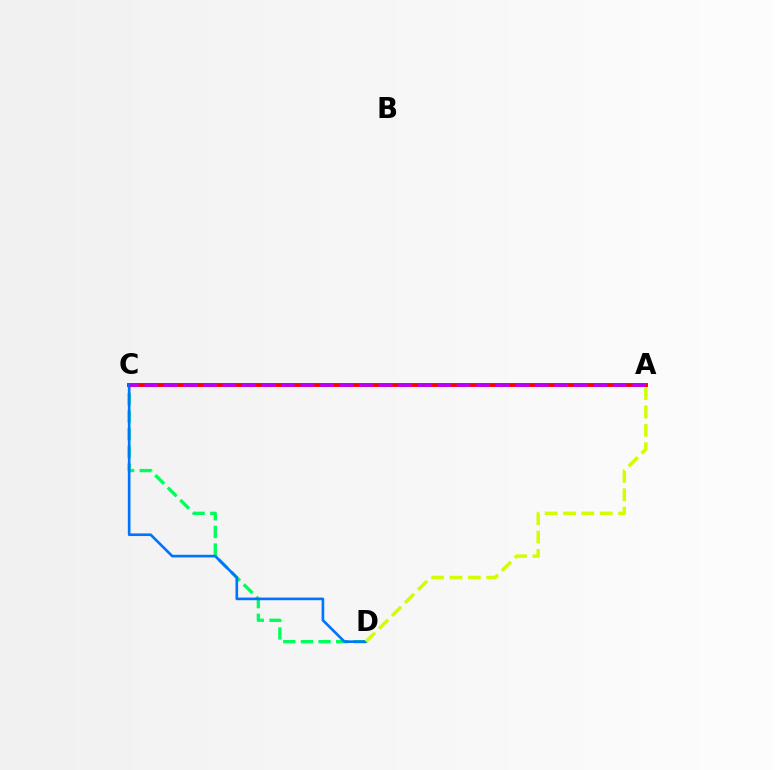{('C', 'D'): [{'color': '#00ff5c', 'line_style': 'dashed', 'thickness': 2.39}, {'color': '#0074ff', 'line_style': 'solid', 'thickness': 1.91}], ('A', 'C'): [{'color': '#ff0000', 'line_style': 'solid', 'thickness': 2.8}, {'color': '#b900ff', 'line_style': 'dashed', 'thickness': 2.65}], ('A', 'D'): [{'color': '#d1ff00', 'line_style': 'dashed', 'thickness': 2.49}]}